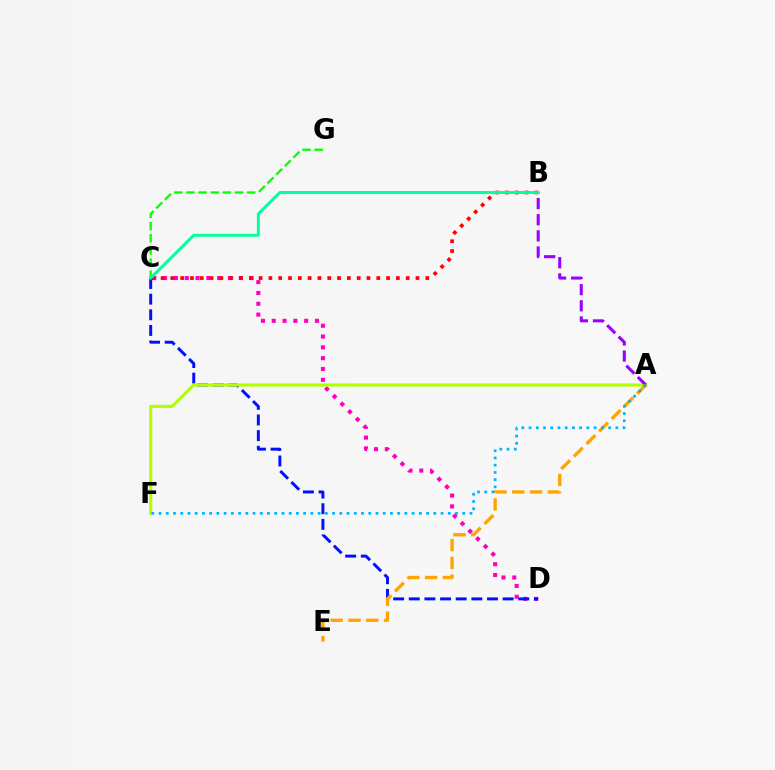{('C', 'D'): [{'color': '#ff00bd', 'line_style': 'dotted', 'thickness': 2.94}, {'color': '#0010ff', 'line_style': 'dashed', 'thickness': 2.12}], ('B', 'C'): [{'color': '#ff0000', 'line_style': 'dotted', 'thickness': 2.66}, {'color': '#00ff9d', 'line_style': 'solid', 'thickness': 2.12}], ('C', 'G'): [{'color': '#08ff00', 'line_style': 'dashed', 'thickness': 1.65}], ('A', 'F'): [{'color': '#b3ff00', 'line_style': 'solid', 'thickness': 2.26}, {'color': '#00b5ff', 'line_style': 'dotted', 'thickness': 1.96}], ('A', 'B'): [{'color': '#9b00ff', 'line_style': 'dashed', 'thickness': 2.19}], ('A', 'E'): [{'color': '#ffa500', 'line_style': 'dashed', 'thickness': 2.42}]}